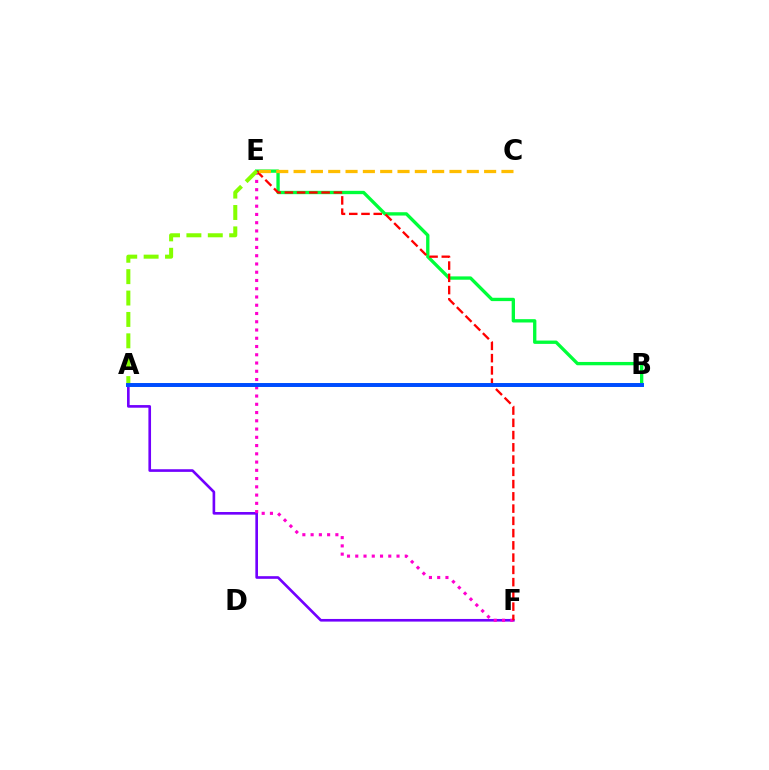{('B', 'E'): [{'color': '#00ff39', 'line_style': 'solid', 'thickness': 2.4}], ('A', 'F'): [{'color': '#7200ff', 'line_style': 'solid', 'thickness': 1.9}], ('A', 'B'): [{'color': '#00fff6', 'line_style': 'solid', 'thickness': 2.61}, {'color': '#004bff', 'line_style': 'solid', 'thickness': 2.83}], ('E', 'F'): [{'color': '#ff00cf', 'line_style': 'dotted', 'thickness': 2.24}, {'color': '#ff0000', 'line_style': 'dashed', 'thickness': 1.66}], ('C', 'E'): [{'color': '#ffbd00', 'line_style': 'dashed', 'thickness': 2.35}], ('A', 'E'): [{'color': '#84ff00', 'line_style': 'dashed', 'thickness': 2.91}]}